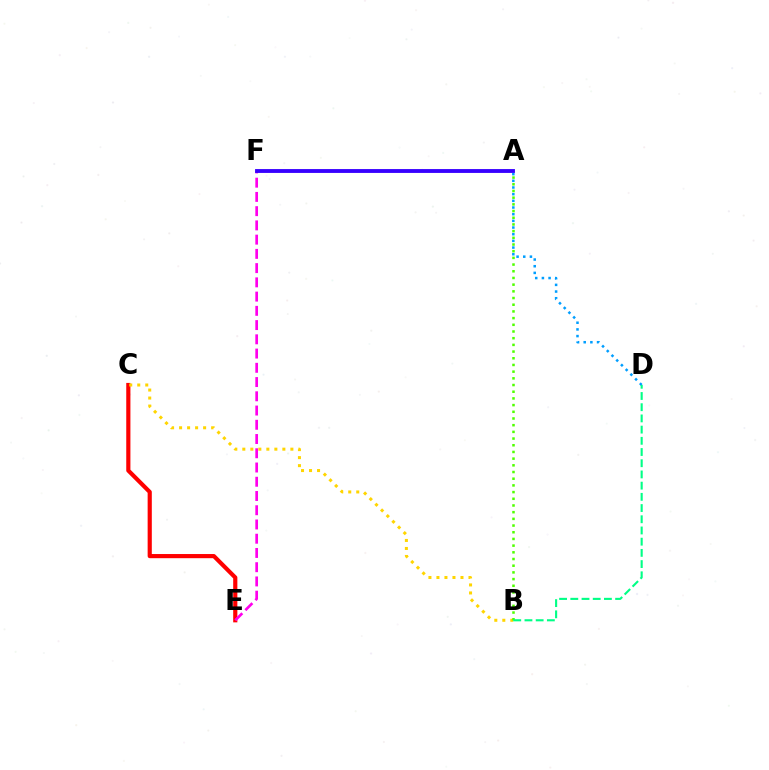{('A', 'D'): [{'color': '#009eff', 'line_style': 'dotted', 'thickness': 1.81}], ('C', 'E'): [{'color': '#ff0000', 'line_style': 'solid', 'thickness': 3.0}], ('B', 'C'): [{'color': '#ffd500', 'line_style': 'dotted', 'thickness': 2.18}], ('A', 'B'): [{'color': '#4fff00', 'line_style': 'dotted', 'thickness': 1.82}], ('B', 'D'): [{'color': '#00ff86', 'line_style': 'dashed', 'thickness': 1.52}], ('E', 'F'): [{'color': '#ff00ed', 'line_style': 'dashed', 'thickness': 1.93}], ('A', 'F'): [{'color': '#3700ff', 'line_style': 'solid', 'thickness': 2.77}]}